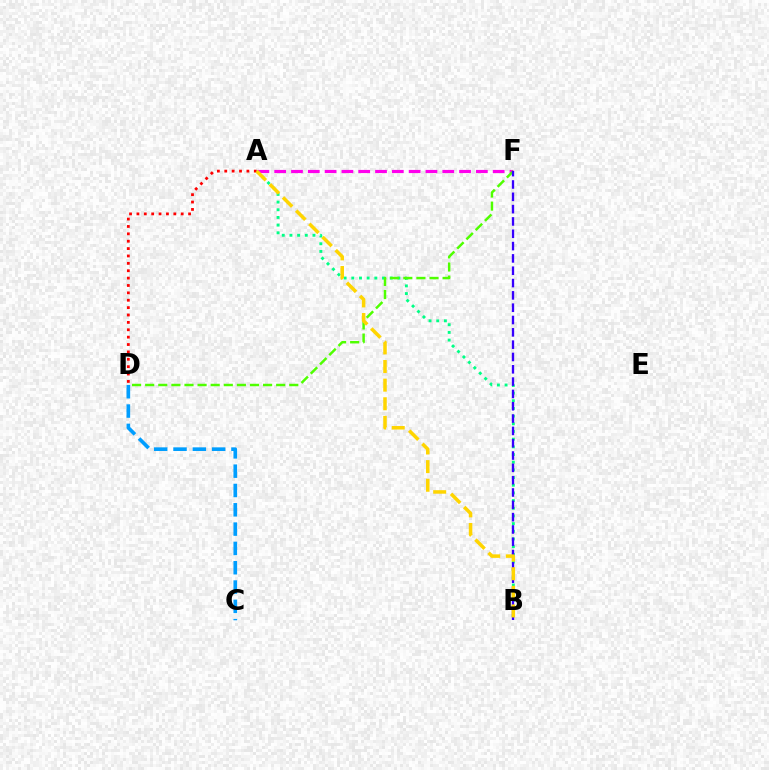{('A', 'F'): [{'color': '#ff00ed', 'line_style': 'dashed', 'thickness': 2.28}], ('A', 'B'): [{'color': '#00ff86', 'line_style': 'dotted', 'thickness': 2.09}, {'color': '#ffd500', 'line_style': 'dashed', 'thickness': 2.53}], ('D', 'F'): [{'color': '#4fff00', 'line_style': 'dashed', 'thickness': 1.78}], ('A', 'D'): [{'color': '#ff0000', 'line_style': 'dotted', 'thickness': 2.01}], ('B', 'F'): [{'color': '#3700ff', 'line_style': 'dashed', 'thickness': 1.67}], ('C', 'D'): [{'color': '#009eff', 'line_style': 'dashed', 'thickness': 2.62}]}